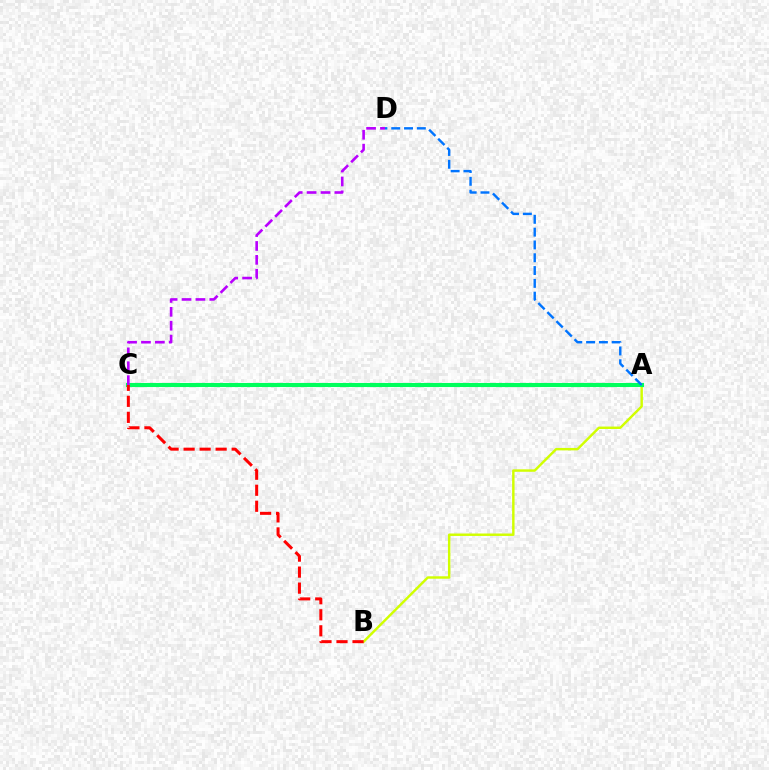{('A', 'B'): [{'color': '#d1ff00', 'line_style': 'solid', 'thickness': 1.76}], ('A', 'C'): [{'color': '#00ff5c', 'line_style': 'solid', 'thickness': 2.93}], ('A', 'D'): [{'color': '#0074ff', 'line_style': 'dashed', 'thickness': 1.74}], ('B', 'C'): [{'color': '#ff0000', 'line_style': 'dashed', 'thickness': 2.18}], ('C', 'D'): [{'color': '#b900ff', 'line_style': 'dashed', 'thickness': 1.89}]}